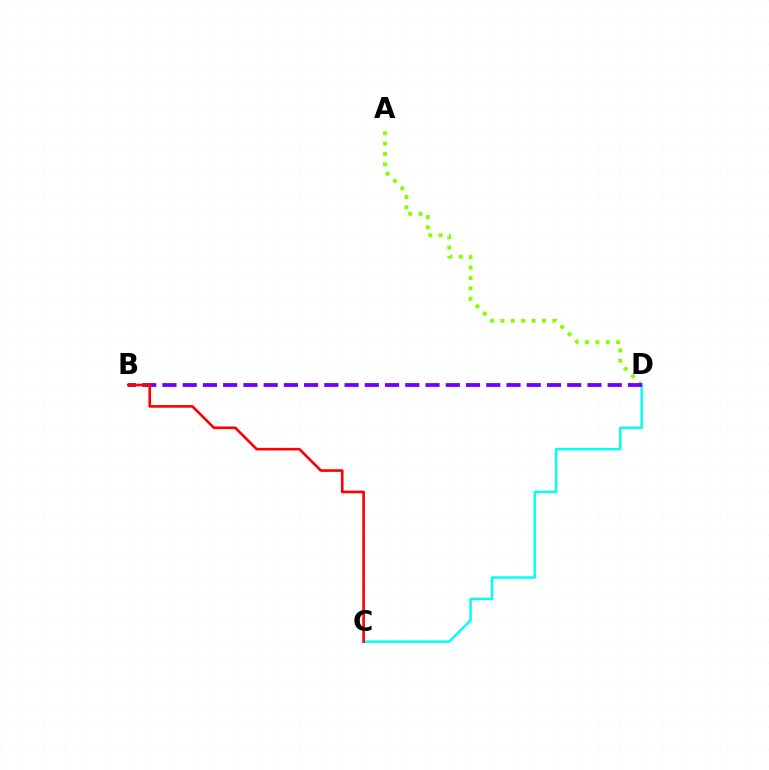{('A', 'D'): [{'color': '#84ff00', 'line_style': 'dotted', 'thickness': 2.82}], ('C', 'D'): [{'color': '#00fff6', 'line_style': 'solid', 'thickness': 1.77}], ('B', 'D'): [{'color': '#7200ff', 'line_style': 'dashed', 'thickness': 2.75}], ('B', 'C'): [{'color': '#ff0000', 'line_style': 'solid', 'thickness': 1.89}]}